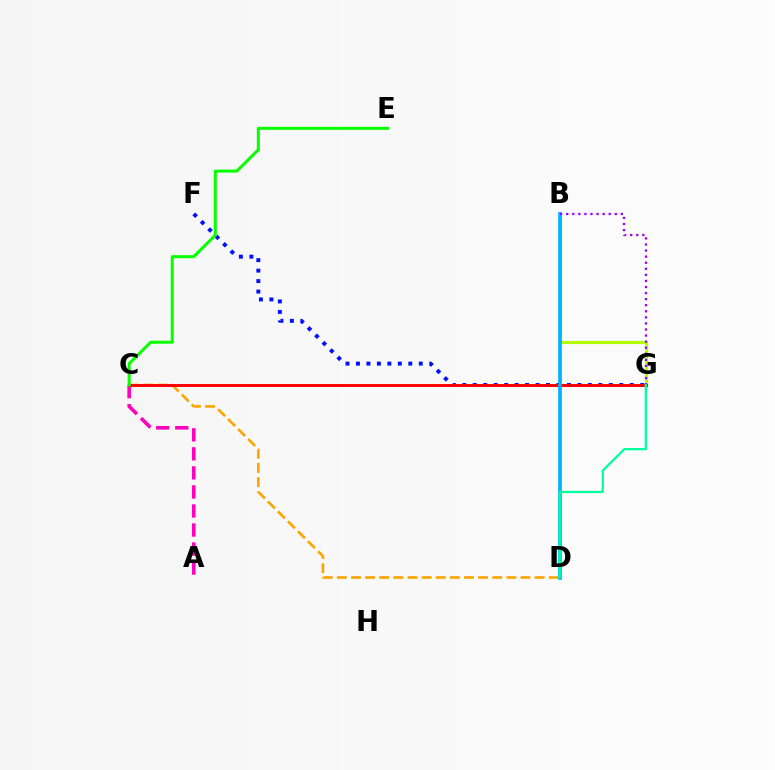{('A', 'C'): [{'color': '#ff00bd', 'line_style': 'dashed', 'thickness': 2.59}], ('C', 'D'): [{'color': '#ffa500', 'line_style': 'dashed', 'thickness': 1.92}], ('B', 'G'): [{'color': '#b3ff00', 'line_style': 'solid', 'thickness': 2.26}, {'color': '#9b00ff', 'line_style': 'dotted', 'thickness': 1.65}], ('F', 'G'): [{'color': '#0010ff', 'line_style': 'dotted', 'thickness': 2.84}], ('C', 'G'): [{'color': '#ff0000', 'line_style': 'solid', 'thickness': 2.12}], ('B', 'D'): [{'color': '#00b5ff', 'line_style': 'solid', 'thickness': 2.69}], ('D', 'G'): [{'color': '#00ff9d', 'line_style': 'solid', 'thickness': 1.62}], ('C', 'E'): [{'color': '#08ff00', 'line_style': 'solid', 'thickness': 2.17}]}